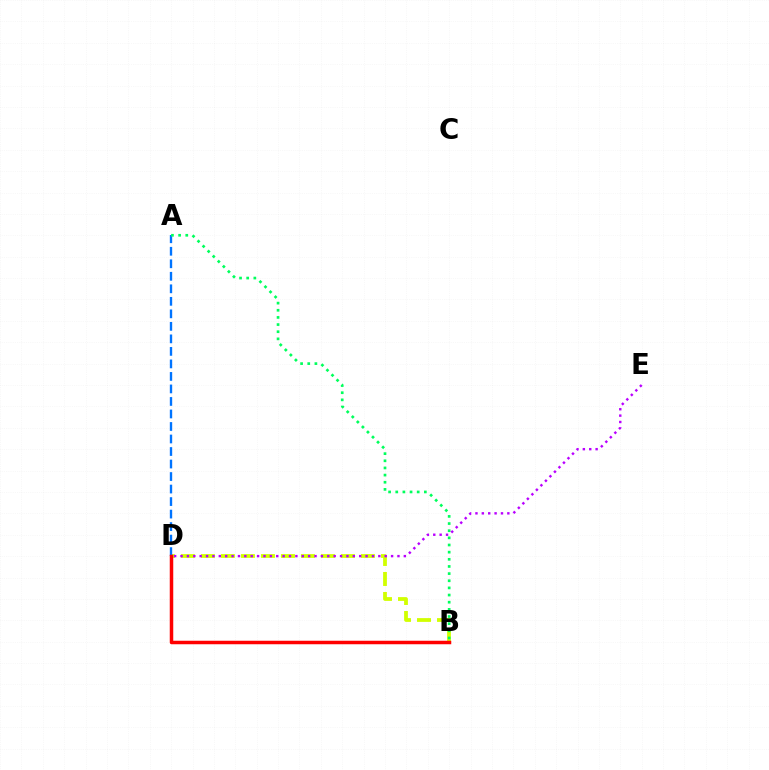{('B', 'D'): [{'color': '#d1ff00', 'line_style': 'dashed', 'thickness': 2.72}, {'color': '#ff0000', 'line_style': 'solid', 'thickness': 2.52}], ('A', 'D'): [{'color': '#0074ff', 'line_style': 'dashed', 'thickness': 1.7}], ('A', 'B'): [{'color': '#00ff5c', 'line_style': 'dotted', 'thickness': 1.94}], ('D', 'E'): [{'color': '#b900ff', 'line_style': 'dotted', 'thickness': 1.73}]}